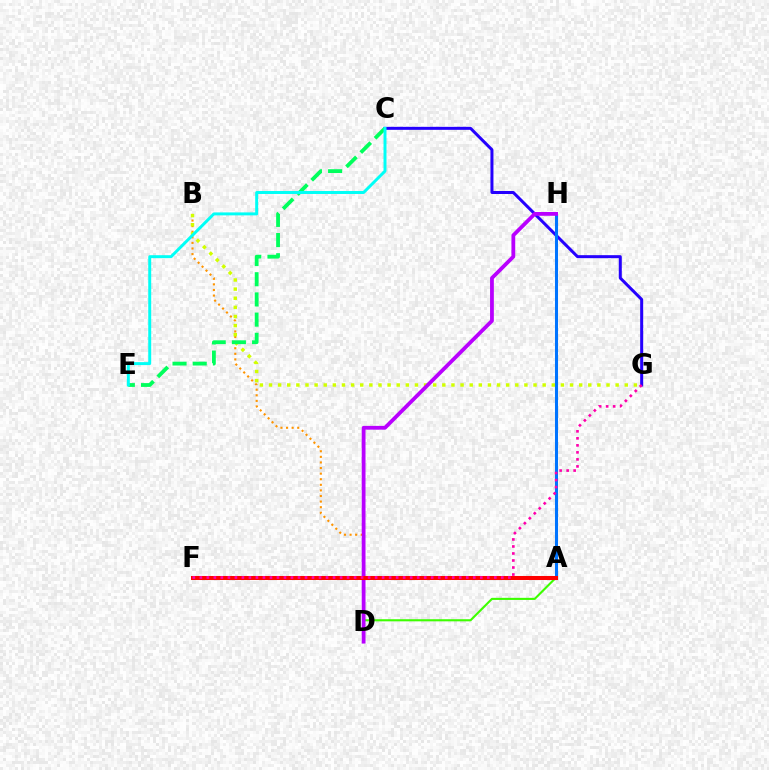{('A', 'D'): [{'color': '#3dff00', 'line_style': 'solid', 'thickness': 1.52}], ('C', 'G'): [{'color': '#2500ff', 'line_style': 'solid', 'thickness': 2.17}], ('B', 'D'): [{'color': '#ff9400', 'line_style': 'dotted', 'thickness': 1.52}], ('B', 'G'): [{'color': '#d1ff00', 'line_style': 'dotted', 'thickness': 2.48}], ('A', 'H'): [{'color': '#0074ff', 'line_style': 'solid', 'thickness': 2.19}], ('C', 'E'): [{'color': '#00ff5c', 'line_style': 'dashed', 'thickness': 2.74}, {'color': '#00fff6', 'line_style': 'solid', 'thickness': 2.13}], ('D', 'H'): [{'color': '#b900ff', 'line_style': 'solid', 'thickness': 2.73}], ('A', 'F'): [{'color': '#ff0000', 'line_style': 'solid', 'thickness': 2.91}], ('F', 'G'): [{'color': '#ff00ac', 'line_style': 'dotted', 'thickness': 1.9}]}